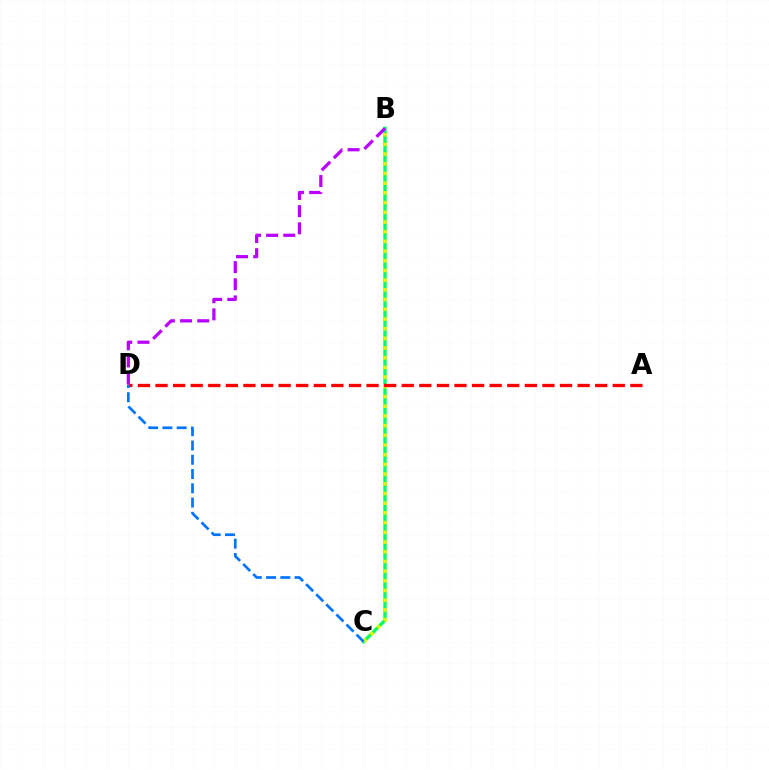{('B', 'C'): [{'color': '#00ff5c', 'line_style': 'solid', 'thickness': 2.42}, {'color': '#d1ff00', 'line_style': 'dotted', 'thickness': 2.63}], ('A', 'D'): [{'color': '#ff0000', 'line_style': 'dashed', 'thickness': 2.39}], ('B', 'D'): [{'color': '#b900ff', 'line_style': 'dashed', 'thickness': 2.33}], ('C', 'D'): [{'color': '#0074ff', 'line_style': 'dashed', 'thickness': 1.94}]}